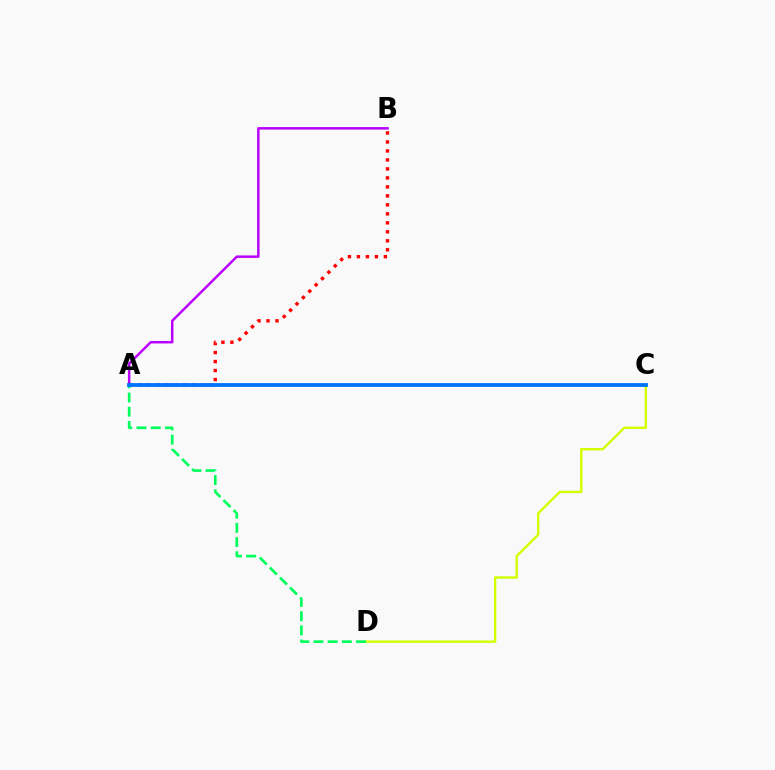{('A', 'B'): [{'color': '#ff0000', 'line_style': 'dotted', 'thickness': 2.44}, {'color': '#b900ff', 'line_style': 'solid', 'thickness': 1.79}], ('C', 'D'): [{'color': '#d1ff00', 'line_style': 'solid', 'thickness': 1.72}], ('A', 'D'): [{'color': '#00ff5c', 'line_style': 'dashed', 'thickness': 1.93}], ('A', 'C'): [{'color': '#0074ff', 'line_style': 'solid', 'thickness': 2.74}]}